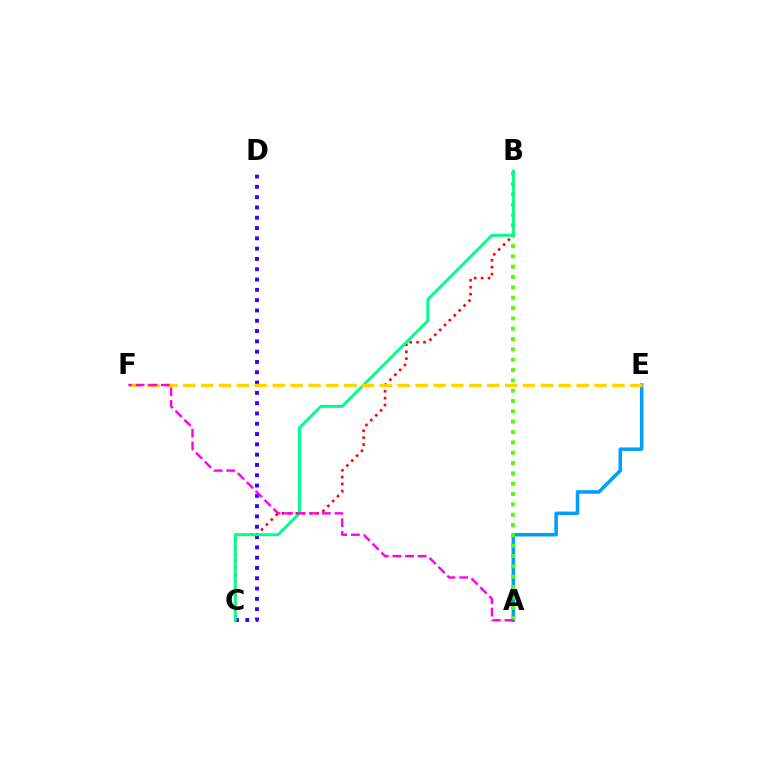{('A', 'E'): [{'color': '#009eff', 'line_style': 'solid', 'thickness': 2.54}], ('A', 'B'): [{'color': '#4fff00', 'line_style': 'dotted', 'thickness': 2.81}], ('C', 'D'): [{'color': '#3700ff', 'line_style': 'dotted', 'thickness': 2.8}], ('B', 'C'): [{'color': '#ff0000', 'line_style': 'dotted', 'thickness': 1.88}, {'color': '#00ff86', 'line_style': 'solid', 'thickness': 2.12}], ('E', 'F'): [{'color': '#ffd500', 'line_style': 'dashed', 'thickness': 2.43}], ('A', 'F'): [{'color': '#ff00ed', 'line_style': 'dashed', 'thickness': 1.71}]}